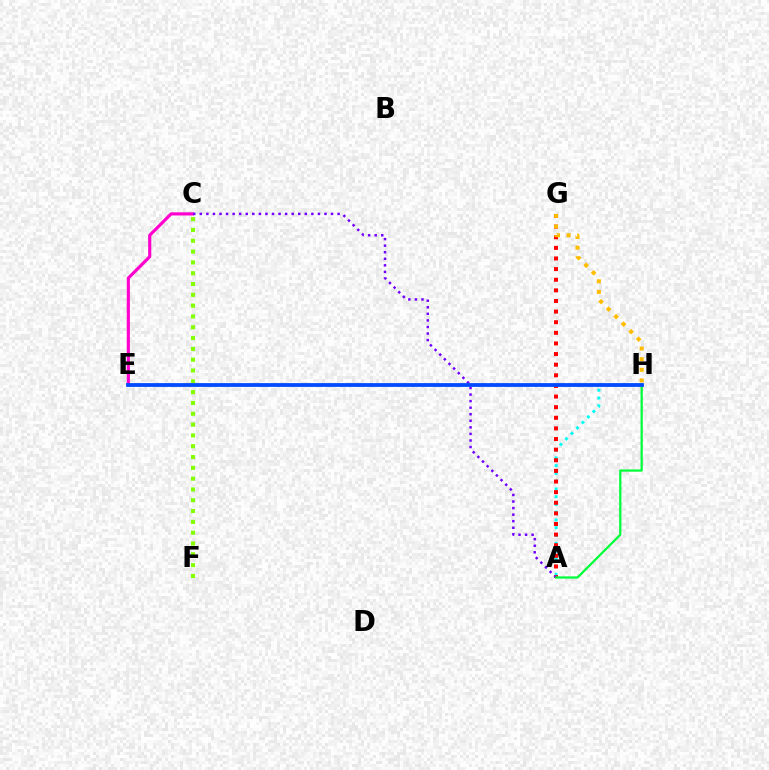{('A', 'H'): [{'color': '#00fff6', 'line_style': 'dotted', 'thickness': 2.11}, {'color': '#00ff39', 'line_style': 'solid', 'thickness': 1.62}], ('C', 'F'): [{'color': '#84ff00', 'line_style': 'dotted', 'thickness': 2.94}], ('A', 'G'): [{'color': '#ff0000', 'line_style': 'dotted', 'thickness': 2.89}], ('C', 'E'): [{'color': '#ff00cf', 'line_style': 'solid', 'thickness': 2.27}], ('A', 'C'): [{'color': '#7200ff', 'line_style': 'dotted', 'thickness': 1.78}], ('G', 'H'): [{'color': '#ffbd00', 'line_style': 'dotted', 'thickness': 2.89}], ('E', 'H'): [{'color': '#004bff', 'line_style': 'solid', 'thickness': 2.72}]}